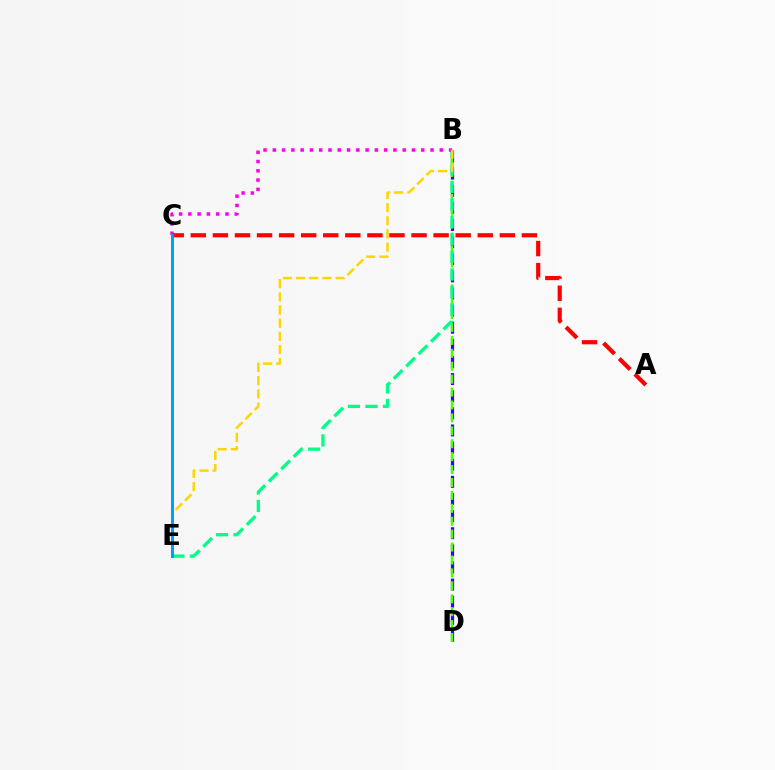{('B', 'D'): [{'color': '#3700ff', 'line_style': 'dashed', 'thickness': 2.33}, {'color': '#4fff00', 'line_style': 'dashed', 'thickness': 1.75}], ('B', 'E'): [{'color': '#00ff86', 'line_style': 'dashed', 'thickness': 2.38}, {'color': '#ffd500', 'line_style': 'dashed', 'thickness': 1.79}], ('B', 'C'): [{'color': '#ff00ed', 'line_style': 'dotted', 'thickness': 2.52}], ('A', 'C'): [{'color': '#ff0000', 'line_style': 'dashed', 'thickness': 3.0}], ('C', 'E'): [{'color': '#009eff', 'line_style': 'solid', 'thickness': 2.15}]}